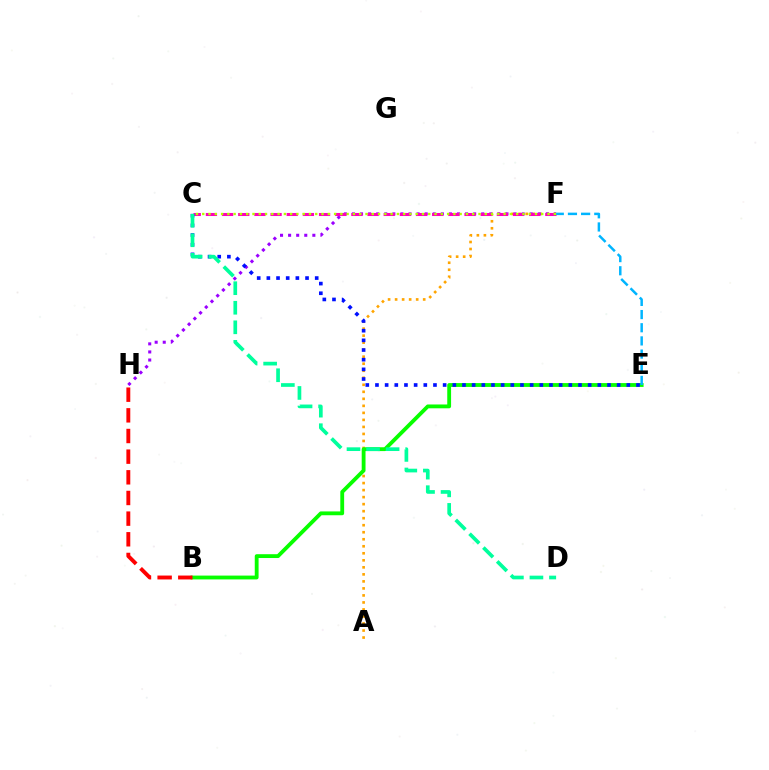{('A', 'F'): [{'color': '#ffa500', 'line_style': 'dotted', 'thickness': 1.91}], ('F', 'H'): [{'color': '#9b00ff', 'line_style': 'dotted', 'thickness': 2.2}], ('B', 'E'): [{'color': '#08ff00', 'line_style': 'solid', 'thickness': 2.76}], ('C', 'F'): [{'color': '#ff00bd', 'line_style': 'dashed', 'thickness': 2.2}, {'color': '#b3ff00', 'line_style': 'dotted', 'thickness': 1.71}], ('C', 'E'): [{'color': '#0010ff', 'line_style': 'dotted', 'thickness': 2.63}], ('C', 'D'): [{'color': '#00ff9d', 'line_style': 'dashed', 'thickness': 2.66}], ('E', 'F'): [{'color': '#00b5ff', 'line_style': 'dashed', 'thickness': 1.79}], ('B', 'H'): [{'color': '#ff0000', 'line_style': 'dashed', 'thickness': 2.81}]}